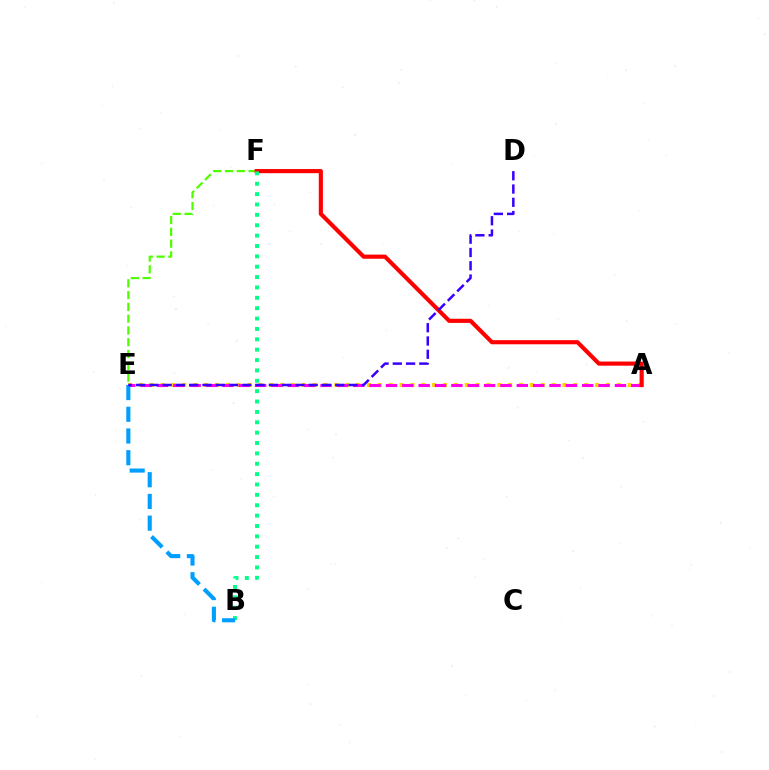{('A', 'E'): [{'color': '#ffd500', 'line_style': 'dotted', 'thickness': 2.95}, {'color': '#ff00ed', 'line_style': 'dashed', 'thickness': 2.22}], ('E', 'F'): [{'color': '#4fff00', 'line_style': 'dashed', 'thickness': 1.6}], ('A', 'F'): [{'color': '#ff0000', 'line_style': 'solid', 'thickness': 2.98}], ('B', 'F'): [{'color': '#00ff86', 'line_style': 'dotted', 'thickness': 2.82}], ('B', 'E'): [{'color': '#009eff', 'line_style': 'dashed', 'thickness': 2.95}], ('D', 'E'): [{'color': '#3700ff', 'line_style': 'dashed', 'thickness': 1.8}]}